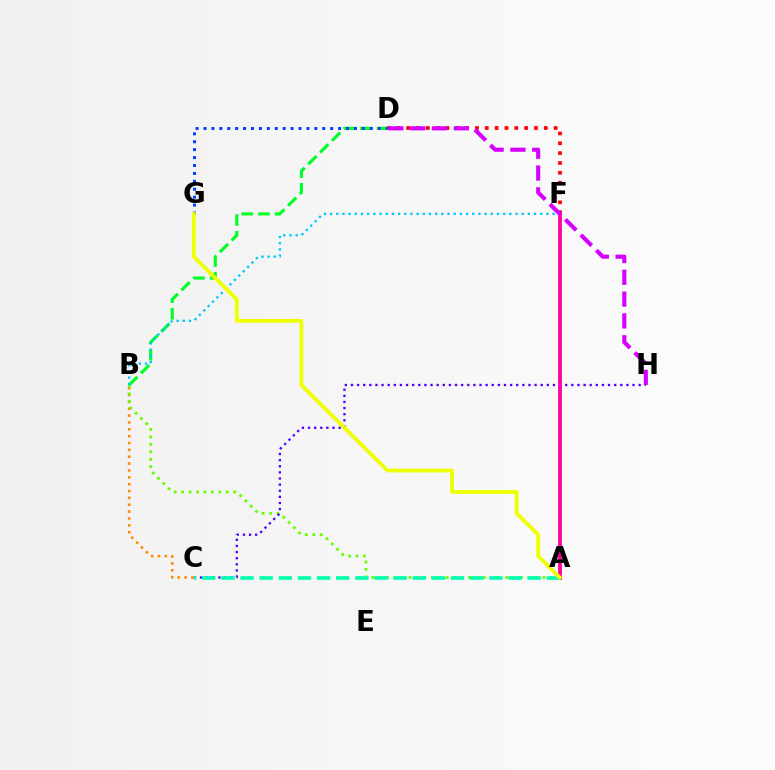{('D', 'F'): [{'color': '#ff0000', 'line_style': 'dotted', 'thickness': 2.67}], ('B', 'C'): [{'color': '#ff8800', 'line_style': 'dotted', 'thickness': 1.86}], ('B', 'D'): [{'color': '#00ff27', 'line_style': 'dashed', 'thickness': 2.26}], ('B', 'F'): [{'color': '#00c7ff', 'line_style': 'dotted', 'thickness': 1.68}], ('A', 'B'): [{'color': '#66ff00', 'line_style': 'dotted', 'thickness': 2.02}], ('C', 'H'): [{'color': '#4f00ff', 'line_style': 'dotted', 'thickness': 1.66}], ('A', 'F'): [{'color': '#ff00a0', 'line_style': 'solid', 'thickness': 2.71}], ('D', 'H'): [{'color': '#d600ff', 'line_style': 'dashed', 'thickness': 2.96}], ('A', 'C'): [{'color': '#00ffaf', 'line_style': 'dashed', 'thickness': 2.6}], ('D', 'G'): [{'color': '#003fff', 'line_style': 'dotted', 'thickness': 2.15}], ('A', 'G'): [{'color': '#eeff00', 'line_style': 'solid', 'thickness': 2.73}]}